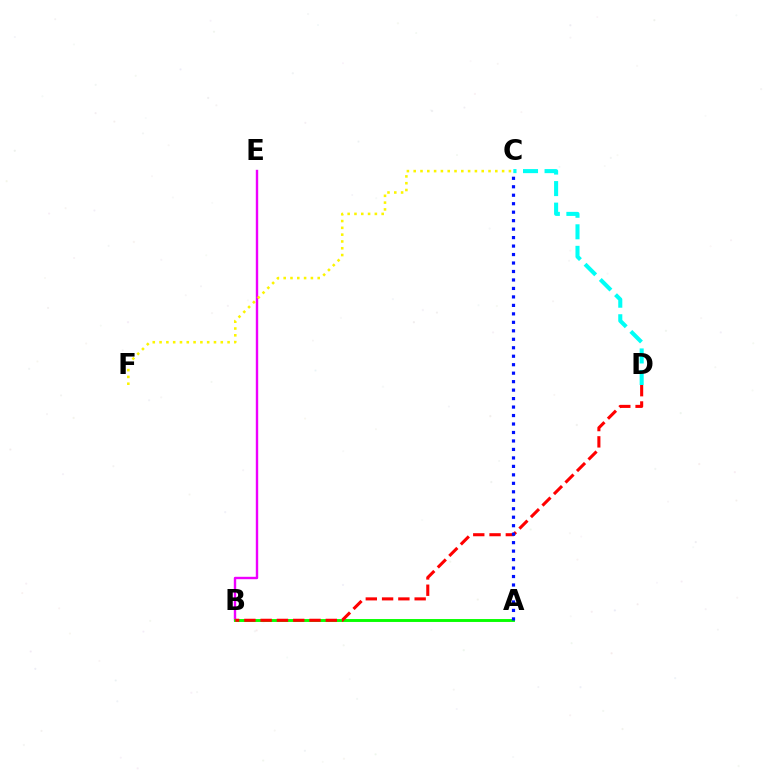{('C', 'D'): [{'color': '#00fff6', 'line_style': 'dashed', 'thickness': 2.93}], ('B', 'E'): [{'color': '#ee00ff', 'line_style': 'solid', 'thickness': 1.73}], ('A', 'B'): [{'color': '#08ff00', 'line_style': 'solid', 'thickness': 2.09}], ('B', 'D'): [{'color': '#ff0000', 'line_style': 'dashed', 'thickness': 2.21}], ('A', 'C'): [{'color': '#0010ff', 'line_style': 'dotted', 'thickness': 2.3}], ('C', 'F'): [{'color': '#fcf500', 'line_style': 'dotted', 'thickness': 1.85}]}